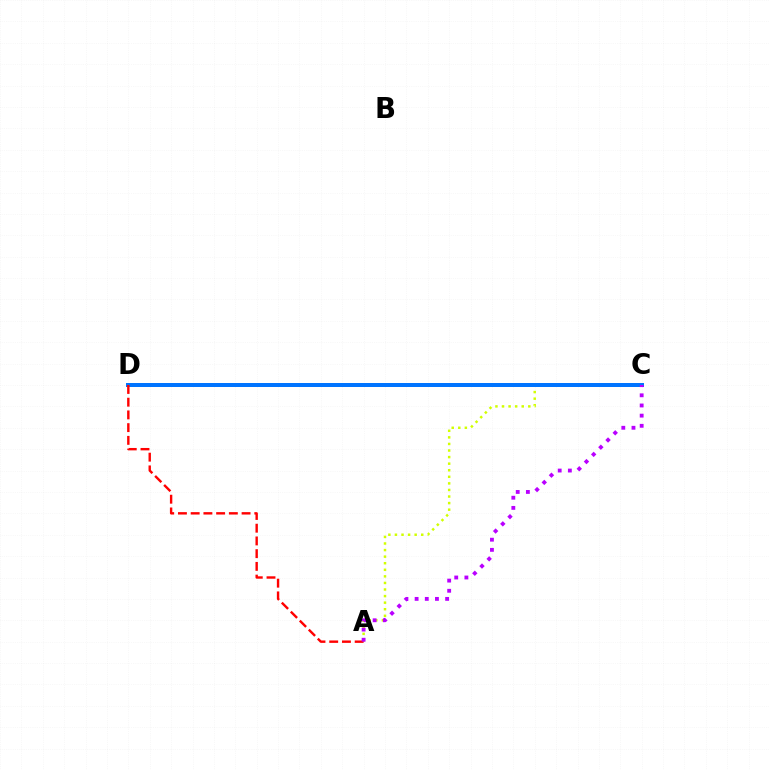{('A', 'C'): [{'color': '#d1ff00', 'line_style': 'dotted', 'thickness': 1.79}, {'color': '#b900ff', 'line_style': 'dotted', 'thickness': 2.76}], ('C', 'D'): [{'color': '#00ff5c', 'line_style': 'dashed', 'thickness': 1.63}, {'color': '#0074ff', 'line_style': 'solid', 'thickness': 2.87}], ('A', 'D'): [{'color': '#ff0000', 'line_style': 'dashed', 'thickness': 1.73}]}